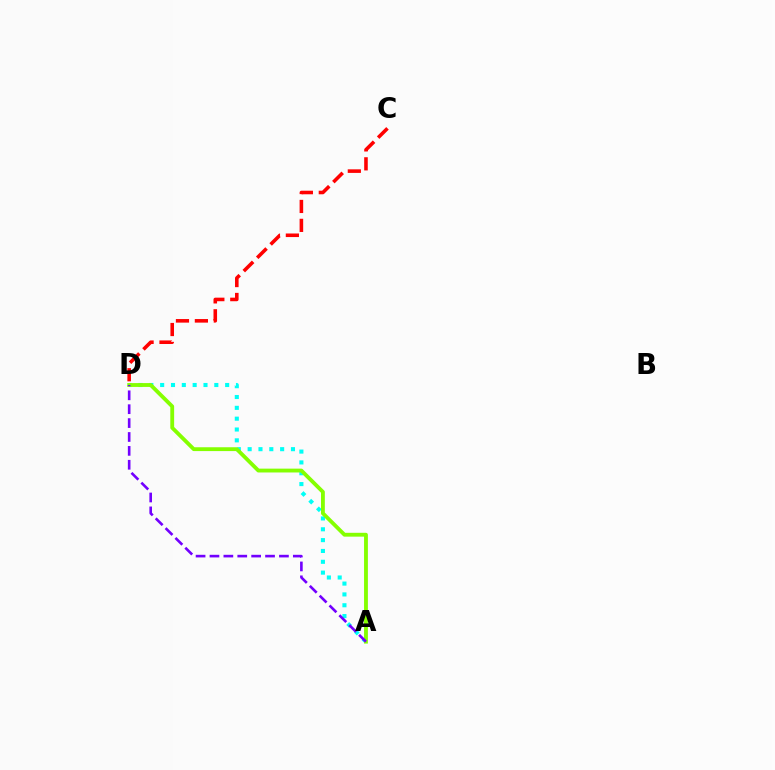{('A', 'D'): [{'color': '#00fff6', 'line_style': 'dotted', 'thickness': 2.94}, {'color': '#84ff00', 'line_style': 'solid', 'thickness': 2.76}, {'color': '#7200ff', 'line_style': 'dashed', 'thickness': 1.89}], ('C', 'D'): [{'color': '#ff0000', 'line_style': 'dashed', 'thickness': 2.57}]}